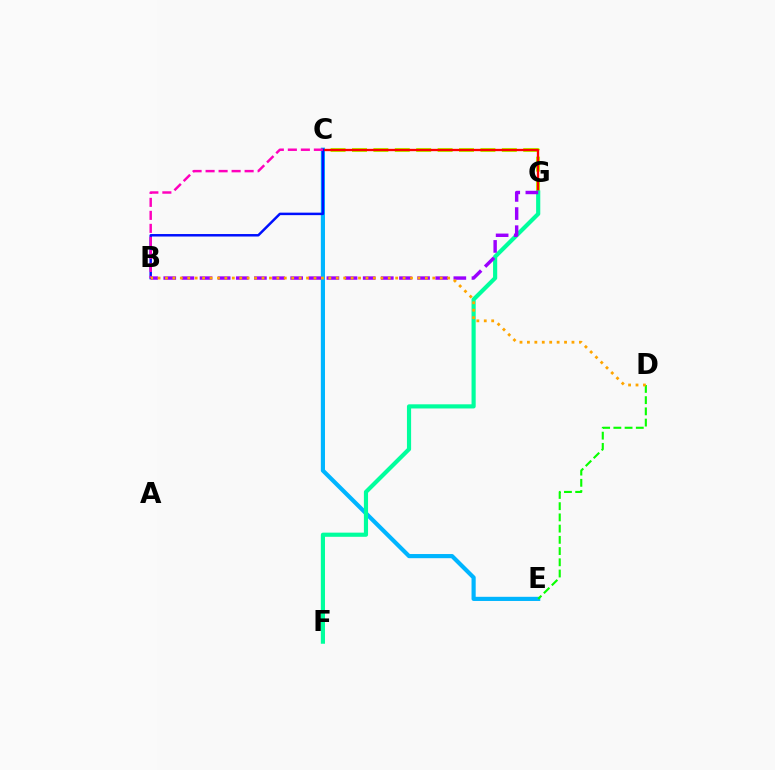{('C', 'G'): [{'color': '#b3ff00', 'line_style': 'dashed', 'thickness': 2.91}, {'color': '#ff0000', 'line_style': 'solid', 'thickness': 1.68}], ('C', 'E'): [{'color': '#00b5ff', 'line_style': 'solid', 'thickness': 3.0}], ('D', 'E'): [{'color': '#08ff00', 'line_style': 'dashed', 'thickness': 1.52}], ('B', 'C'): [{'color': '#0010ff', 'line_style': 'solid', 'thickness': 1.79}, {'color': '#ff00bd', 'line_style': 'dashed', 'thickness': 1.77}], ('F', 'G'): [{'color': '#00ff9d', 'line_style': 'solid', 'thickness': 2.99}], ('B', 'G'): [{'color': '#9b00ff', 'line_style': 'dashed', 'thickness': 2.46}], ('B', 'D'): [{'color': '#ffa500', 'line_style': 'dotted', 'thickness': 2.02}]}